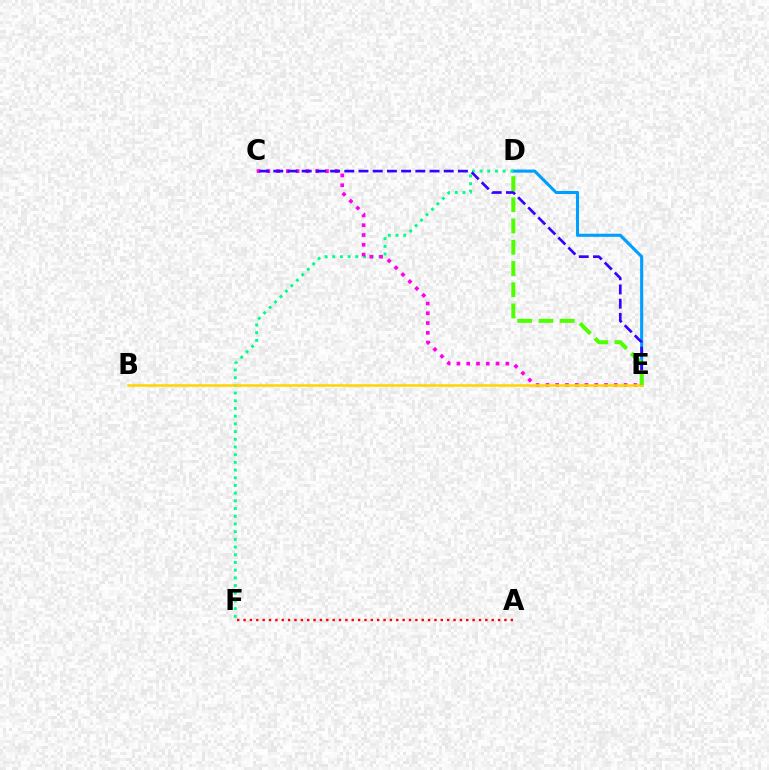{('A', 'F'): [{'color': '#ff0000', 'line_style': 'dotted', 'thickness': 1.73}], ('D', 'E'): [{'color': '#009eff', 'line_style': 'solid', 'thickness': 2.22}, {'color': '#4fff00', 'line_style': 'dashed', 'thickness': 2.88}], ('D', 'F'): [{'color': '#00ff86', 'line_style': 'dotted', 'thickness': 2.09}], ('C', 'E'): [{'color': '#ff00ed', 'line_style': 'dotted', 'thickness': 2.66}, {'color': '#3700ff', 'line_style': 'dashed', 'thickness': 1.93}], ('B', 'E'): [{'color': '#ffd500', 'line_style': 'solid', 'thickness': 1.82}]}